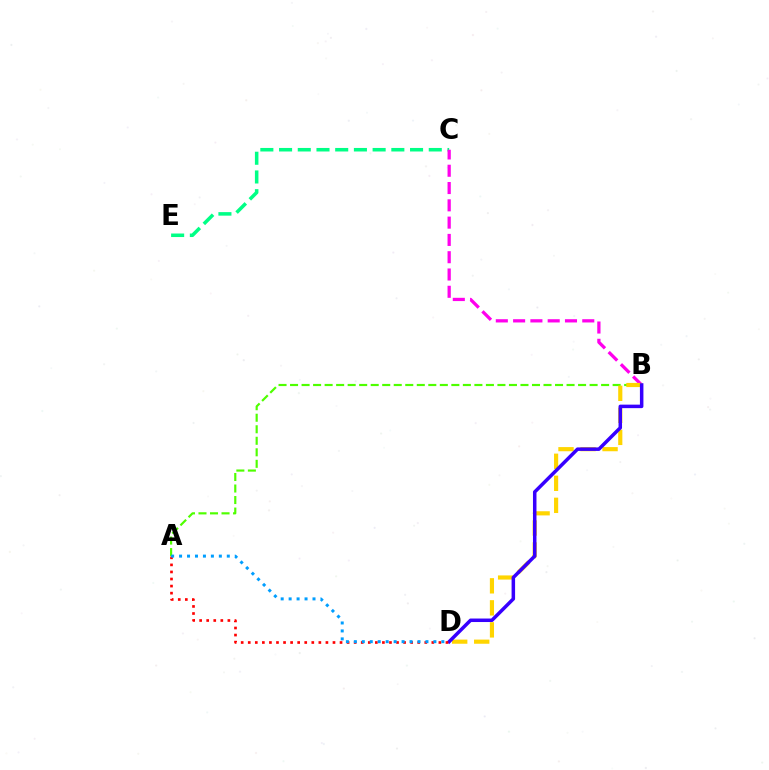{('C', 'E'): [{'color': '#00ff86', 'line_style': 'dashed', 'thickness': 2.54}], ('B', 'C'): [{'color': '#ff00ed', 'line_style': 'dashed', 'thickness': 2.35}], ('A', 'B'): [{'color': '#4fff00', 'line_style': 'dashed', 'thickness': 1.57}], ('B', 'D'): [{'color': '#ffd500', 'line_style': 'dashed', 'thickness': 2.99}, {'color': '#3700ff', 'line_style': 'solid', 'thickness': 2.52}], ('A', 'D'): [{'color': '#ff0000', 'line_style': 'dotted', 'thickness': 1.92}, {'color': '#009eff', 'line_style': 'dotted', 'thickness': 2.16}]}